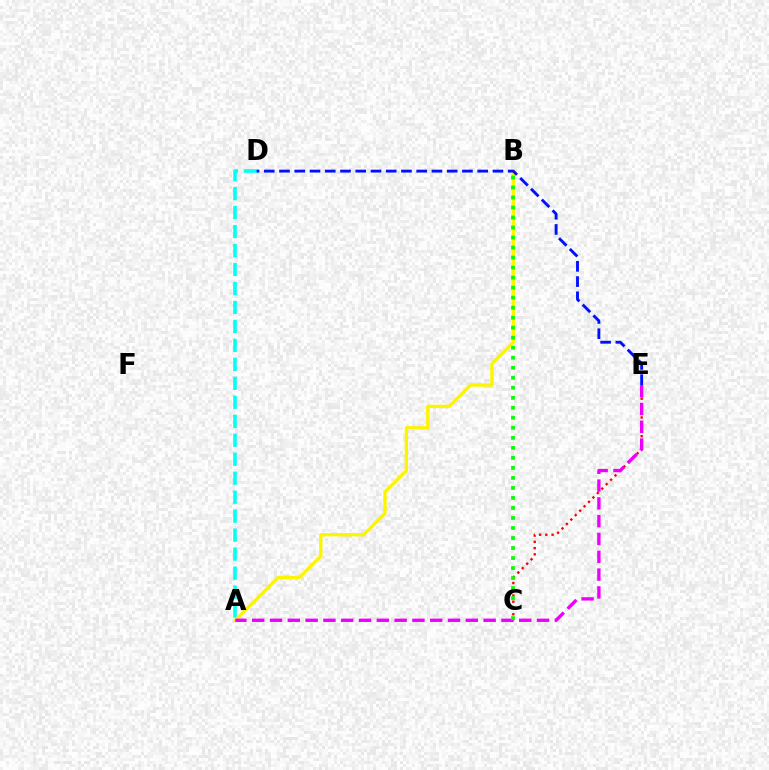{('A', 'D'): [{'color': '#00fff6', 'line_style': 'dashed', 'thickness': 2.58}], ('A', 'B'): [{'color': '#fcf500', 'line_style': 'solid', 'thickness': 2.4}], ('C', 'E'): [{'color': '#ff0000', 'line_style': 'dotted', 'thickness': 1.7}], ('D', 'E'): [{'color': '#0010ff', 'line_style': 'dashed', 'thickness': 2.07}], ('A', 'E'): [{'color': '#ee00ff', 'line_style': 'dashed', 'thickness': 2.42}], ('B', 'C'): [{'color': '#08ff00', 'line_style': 'dotted', 'thickness': 2.72}]}